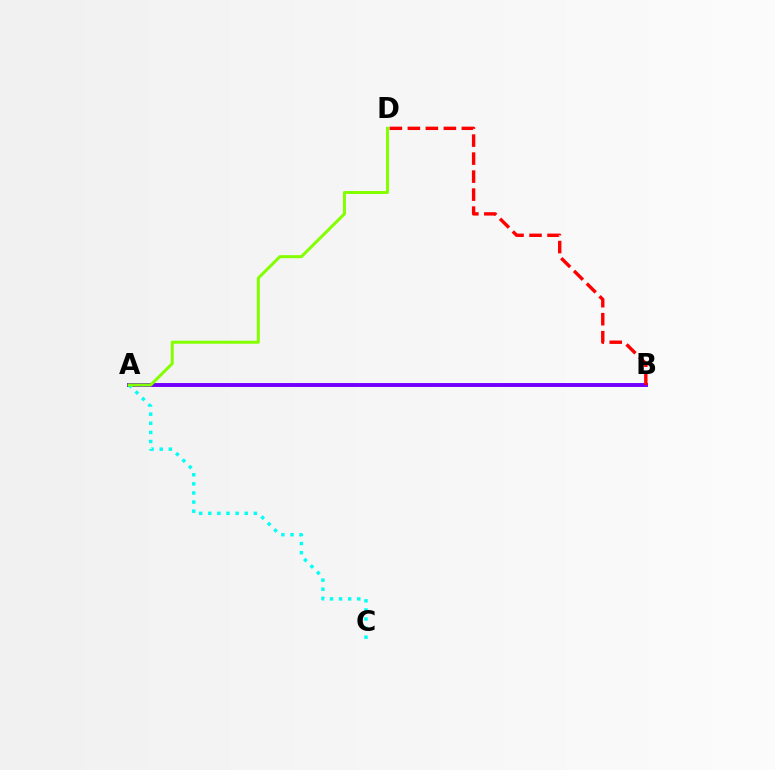{('A', 'B'): [{'color': '#7200ff', 'line_style': 'solid', 'thickness': 2.82}], ('B', 'D'): [{'color': '#ff0000', 'line_style': 'dashed', 'thickness': 2.45}], ('A', 'C'): [{'color': '#00fff6', 'line_style': 'dotted', 'thickness': 2.47}], ('A', 'D'): [{'color': '#84ff00', 'line_style': 'solid', 'thickness': 2.17}]}